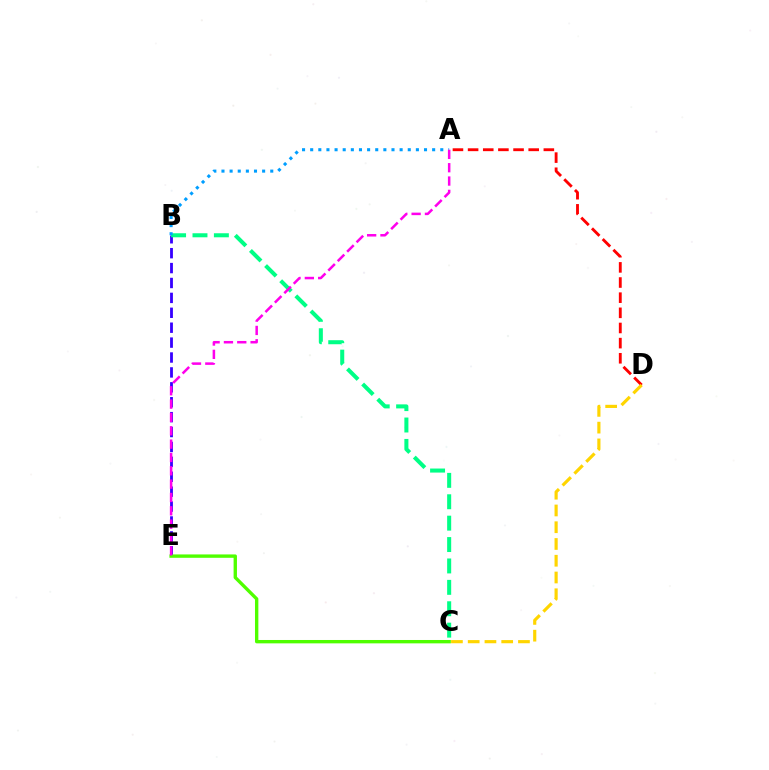{('A', 'D'): [{'color': '#ff0000', 'line_style': 'dashed', 'thickness': 2.06}], ('B', 'E'): [{'color': '#3700ff', 'line_style': 'dashed', 'thickness': 2.02}], ('B', 'C'): [{'color': '#00ff86', 'line_style': 'dashed', 'thickness': 2.91}], ('C', 'E'): [{'color': '#4fff00', 'line_style': 'solid', 'thickness': 2.43}], ('A', 'B'): [{'color': '#009eff', 'line_style': 'dotted', 'thickness': 2.21}], ('A', 'E'): [{'color': '#ff00ed', 'line_style': 'dashed', 'thickness': 1.81}], ('C', 'D'): [{'color': '#ffd500', 'line_style': 'dashed', 'thickness': 2.28}]}